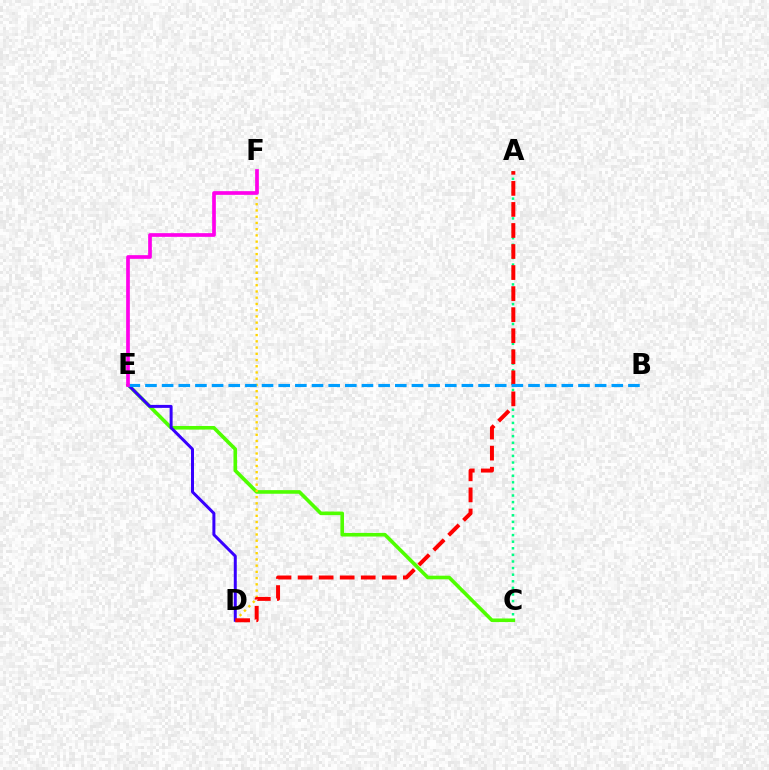{('C', 'E'): [{'color': '#4fff00', 'line_style': 'solid', 'thickness': 2.6}], ('A', 'C'): [{'color': '#00ff86', 'line_style': 'dotted', 'thickness': 1.79}], ('D', 'F'): [{'color': '#ffd500', 'line_style': 'dotted', 'thickness': 1.69}], ('D', 'E'): [{'color': '#3700ff', 'line_style': 'solid', 'thickness': 2.15}], ('A', 'D'): [{'color': '#ff0000', 'line_style': 'dashed', 'thickness': 2.86}], ('B', 'E'): [{'color': '#009eff', 'line_style': 'dashed', 'thickness': 2.26}], ('E', 'F'): [{'color': '#ff00ed', 'line_style': 'solid', 'thickness': 2.66}]}